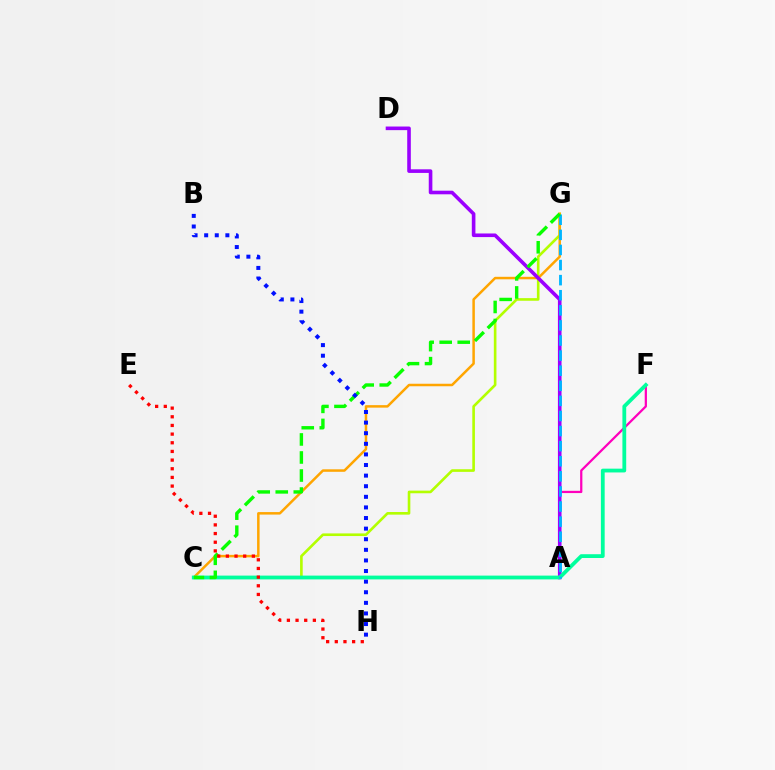{('C', 'G'): [{'color': '#b3ff00', 'line_style': 'solid', 'thickness': 1.89}, {'color': '#ffa500', 'line_style': 'solid', 'thickness': 1.8}, {'color': '#08ff00', 'line_style': 'dashed', 'thickness': 2.45}], ('A', 'F'): [{'color': '#ff00bd', 'line_style': 'solid', 'thickness': 1.61}], ('A', 'D'): [{'color': '#9b00ff', 'line_style': 'solid', 'thickness': 2.6}], ('C', 'F'): [{'color': '#00ff9d', 'line_style': 'solid', 'thickness': 2.73}], ('A', 'G'): [{'color': '#00b5ff', 'line_style': 'dashed', 'thickness': 2.05}], ('B', 'H'): [{'color': '#0010ff', 'line_style': 'dotted', 'thickness': 2.88}], ('E', 'H'): [{'color': '#ff0000', 'line_style': 'dotted', 'thickness': 2.35}]}